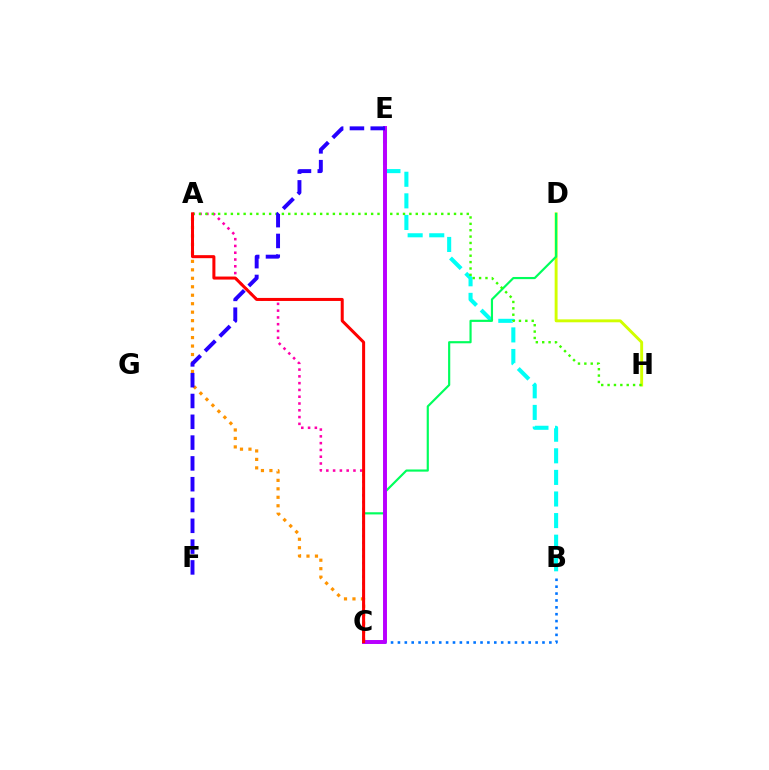{('B', 'C'): [{'color': '#0074ff', 'line_style': 'dotted', 'thickness': 1.87}], ('A', 'C'): [{'color': '#ff9400', 'line_style': 'dotted', 'thickness': 2.3}, {'color': '#ff00ac', 'line_style': 'dotted', 'thickness': 1.84}, {'color': '#ff0000', 'line_style': 'solid', 'thickness': 2.18}], ('B', 'E'): [{'color': '#00fff6', 'line_style': 'dashed', 'thickness': 2.93}], ('D', 'H'): [{'color': '#d1ff00', 'line_style': 'solid', 'thickness': 2.09}], ('C', 'D'): [{'color': '#00ff5c', 'line_style': 'solid', 'thickness': 1.56}], ('A', 'H'): [{'color': '#3dff00', 'line_style': 'dotted', 'thickness': 1.73}], ('C', 'E'): [{'color': '#b900ff', 'line_style': 'solid', 'thickness': 2.84}], ('E', 'F'): [{'color': '#2500ff', 'line_style': 'dashed', 'thickness': 2.83}]}